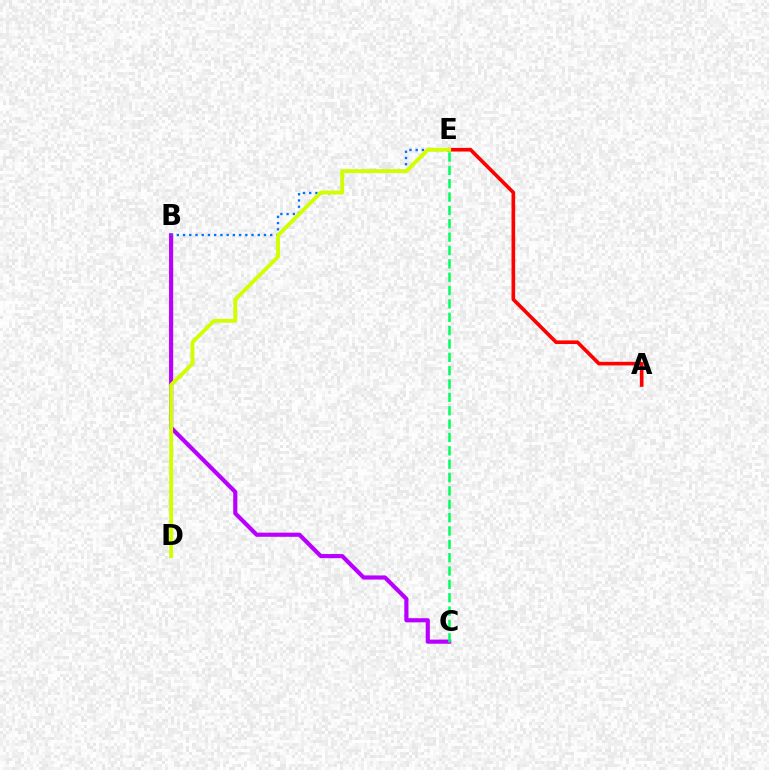{('B', 'C'): [{'color': '#b900ff', 'line_style': 'solid', 'thickness': 2.99}], ('A', 'E'): [{'color': '#ff0000', 'line_style': 'solid', 'thickness': 2.62}], ('B', 'E'): [{'color': '#0074ff', 'line_style': 'dotted', 'thickness': 1.69}], ('D', 'E'): [{'color': '#d1ff00', 'line_style': 'solid', 'thickness': 2.77}], ('C', 'E'): [{'color': '#00ff5c', 'line_style': 'dashed', 'thickness': 1.81}]}